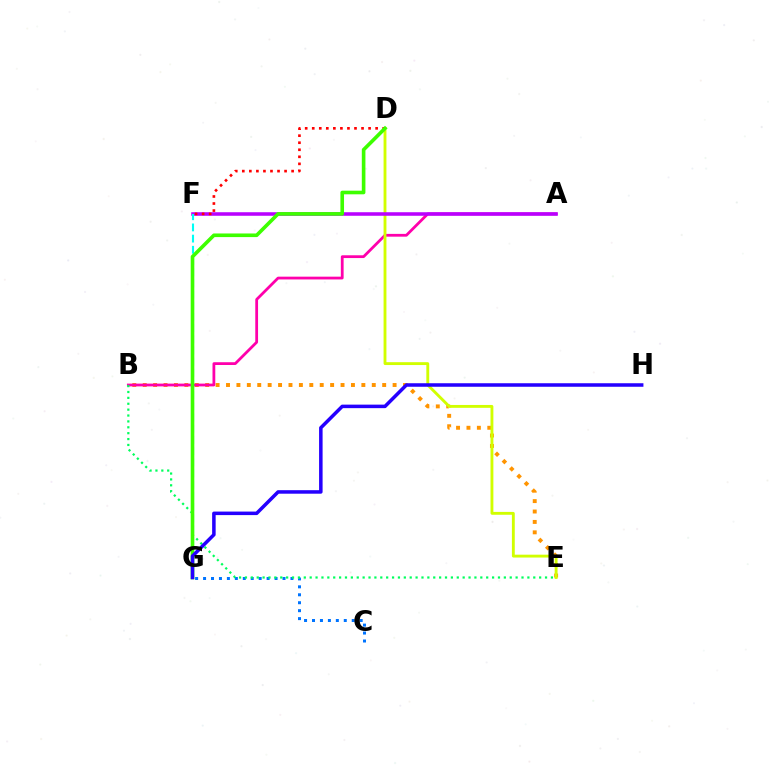{('B', 'E'): [{'color': '#ff9400', 'line_style': 'dotted', 'thickness': 2.83}, {'color': '#00ff5c', 'line_style': 'dotted', 'thickness': 1.6}], ('A', 'B'): [{'color': '#ff00ac', 'line_style': 'solid', 'thickness': 2.0}], ('D', 'E'): [{'color': '#d1ff00', 'line_style': 'solid', 'thickness': 2.06}], ('A', 'F'): [{'color': '#b900ff', 'line_style': 'solid', 'thickness': 2.56}], ('D', 'F'): [{'color': '#ff0000', 'line_style': 'dotted', 'thickness': 1.91}], ('F', 'G'): [{'color': '#00fff6', 'line_style': 'dashed', 'thickness': 1.52}], ('C', 'G'): [{'color': '#0074ff', 'line_style': 'dotted', 'thickness': 2.16}], ('D', 'G'): [{'color': '#3dff00', 'line_style': 'solid', 'thickness': 2.61}], ('G', 'H'): [{'color': '#2500ff', 'line_style': 'solid', 'thickness': 2.53}]}